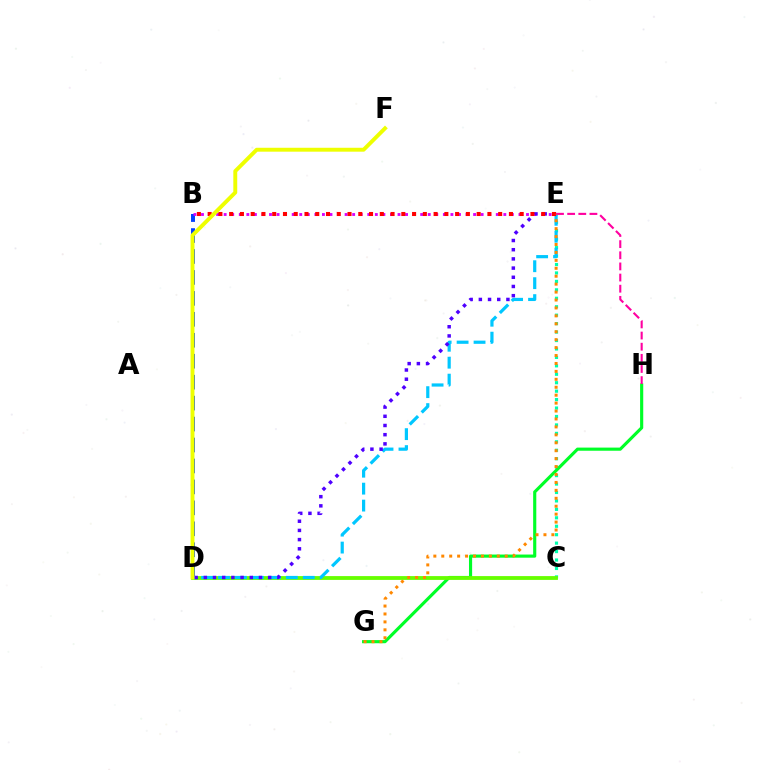{('C', 'E'): [{'color': '#00ffaf', 'line_style': 'dotted', 'thickness': 2.29}], ('B', 'D'): [{'color': '#003fff', 'line_style': 'dashed', 'thickness': 2.85}], ('G', 'H'): [{'color': '#00ff27', 'line_style': 'solid', 'thickness': 2.26}], ('C', 'D'): [{'color': '#66ff00', 'line_style': 'solid', 'thickness': 2.74}], ('D', 'E'): [{'color': '#00c7ff', 'line_style': 'dashed', 'thickness': 2.3}, {'color': '#4f00ff', 'line_style': 'dotted', 'thickness': 2.5}], ('B', 'E'): [{'color': '#d600ff', 'line_style': 'dotted', 'thickness': 2.05}, {'color': '#ff0000', 'line_style': 'dotted', 'thickness': 2.92}], ('E', 'H'): [{'color': '#ff00a0', 'line_style': 'dashed', 'thickness': 1.51}], ('D', 'F'): [{'color': '#eeff00', 'line_style': 'solid', 'thickness': 2.82}], ('E', 'G'): [{'color': '#ff8800', 'line_style': 'dotted', 'thickness': 2.15}]}